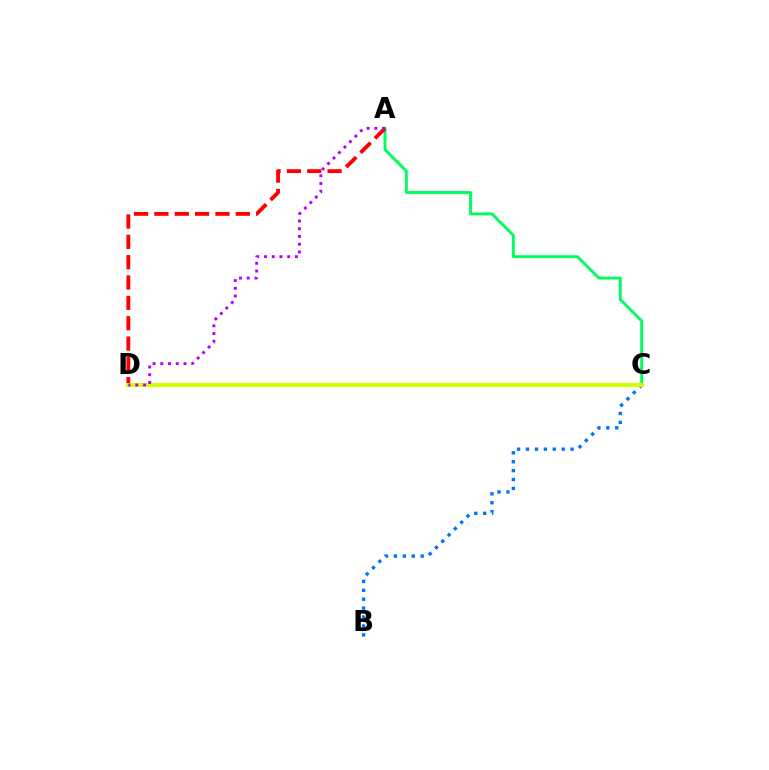{('A', 'C'): [{'color': '#00ff5c', 'line_style': 'solid', 'thickness': 2.09}], ('B', 'C'): [{'color': '#0074ff', 'line_style': 'dotted', 'thickness': 2.42}], ('A', 'D'): [{'color': '#ff0000', 'line_style': 'dashed', 'thickness': 2.76}, {'color': '#b900ff', 'line_style': 'dotted', 'thickness': 2.1}], ('C', 'D'): [{'color': '#d1ff00', 'line_style': 'solid', 'thickness': 2.88}]}